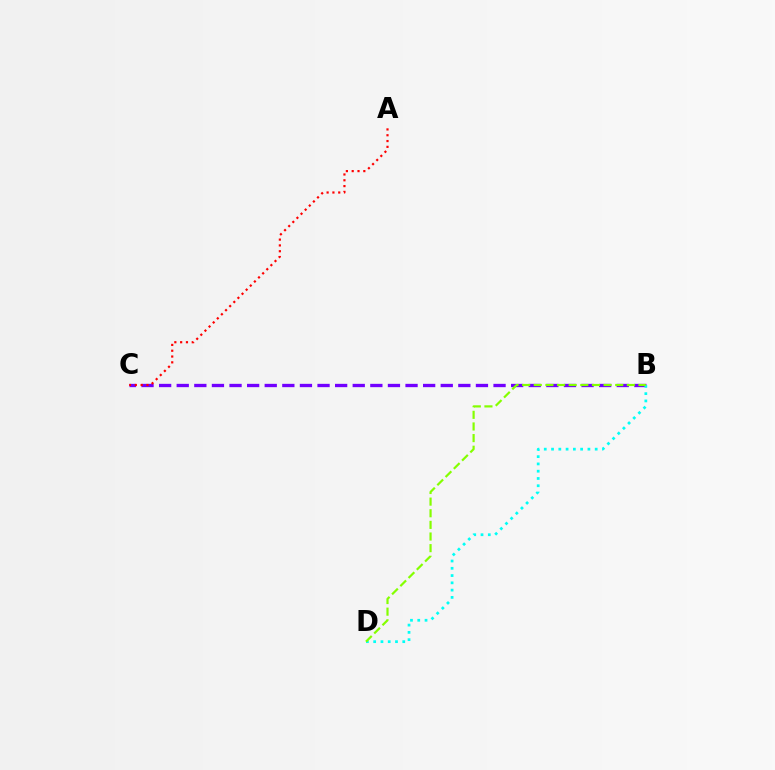{('B', 'C'): [{'color': '#7200ff', 'line_style': 'dashed', 'thickness': 2.39}], ('B', 'D'): [{'color': '#00fff6', 'line_style': 'dotted', 'thickness': 1.98}, {'color': '#84ff00', 'line_style': 'dashed', 'thickness': 1.58}], ('A', 'C'): [{'color': '#ff0000', 'line_style': 'dotted', 'thickness': 1.58}]}